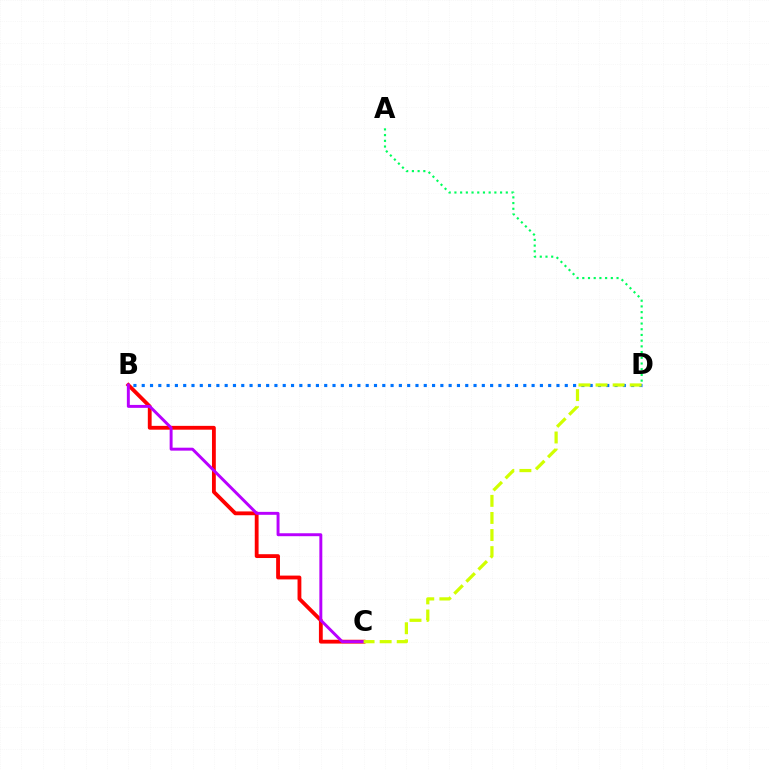{('B', 'D'): [{'color': '#0074ff', 'line_style': 'dotted', 'thickness': 2.25}], ('A', 'D'): [{'color': '#00ff5c', 'line_style': 'dotted', 'thickness': 1.55}], ('B', 'C'): [{'color': '#ff0000', 'line_style': 'solid', 'thickness': 2.75}, {'color': '#b900ff', 'line_style': 'solid', 'thickness': 2.12}], ('C', 'D'): [{'color': '#d1ff00', 'line_style': 'dashed', 'thickness': 2.32}]}